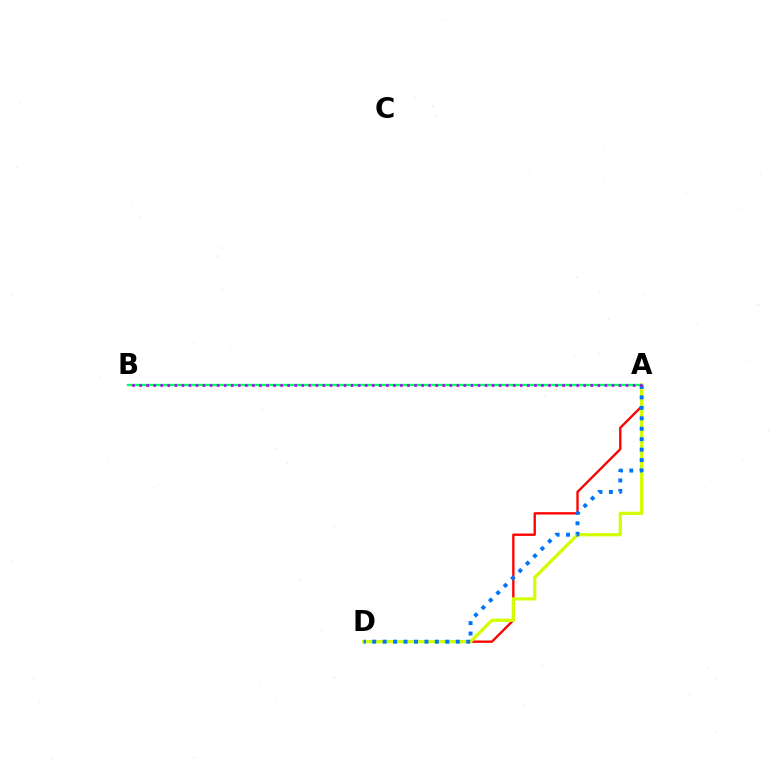{('A', 'D'): [{'color': '#ff0000', 'line_style': 'solid', 'thickness': 1.68}, {'color': '#d1ff00', 'line_style': 'solid', 'thickness': 2.31}, {'color': '#0074ff', 'line_style': 'dotted', 'thickness': 2.84}], ('A', 'B'): [{'color': '#00ff5c', 'line_style': 'solid', 'thickness': 1.67}, {'color': '#b900ff', 'line_style': 'dotted', 'thickness': 1.92}]}